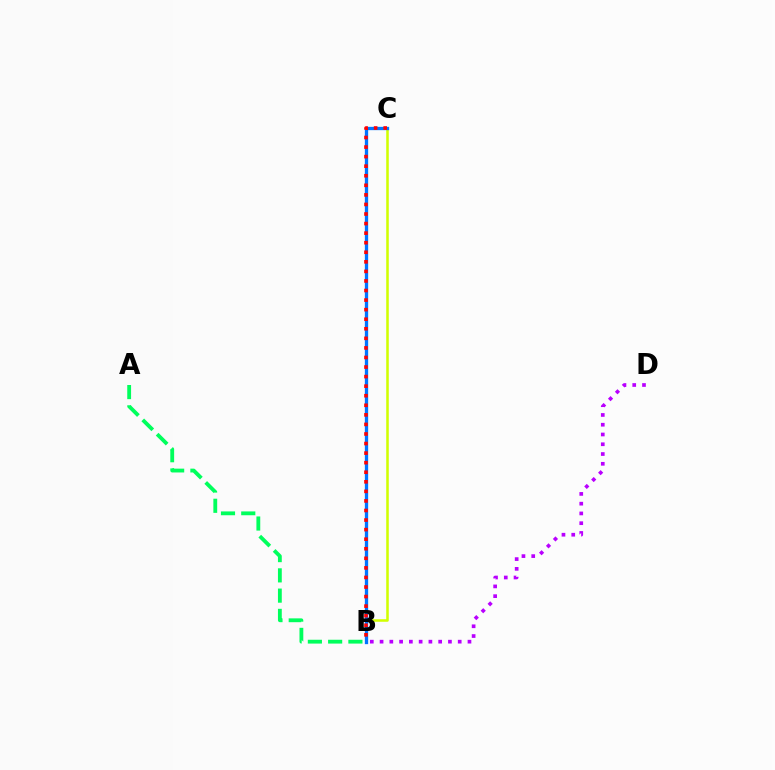{('B', 'C'): [{'color': '#d1ff00', 'line_style': 'solid', 'thickness': 1.84}, {'color': '#0074ff', 'line_style': 'solid', 'thickness': 2.38}, {'color': '#ff0000', 'line_style': 'dotted', 'thickness': 2.6}], ('B', 'D'): [{'color': '#b900ff', 'line_style': 'dotted', 'thickness': 2.65}], ('A', 'B'): [{'color': '#00ff5c', 'line_style': 'dashed', 'thickness': 2.75}]}